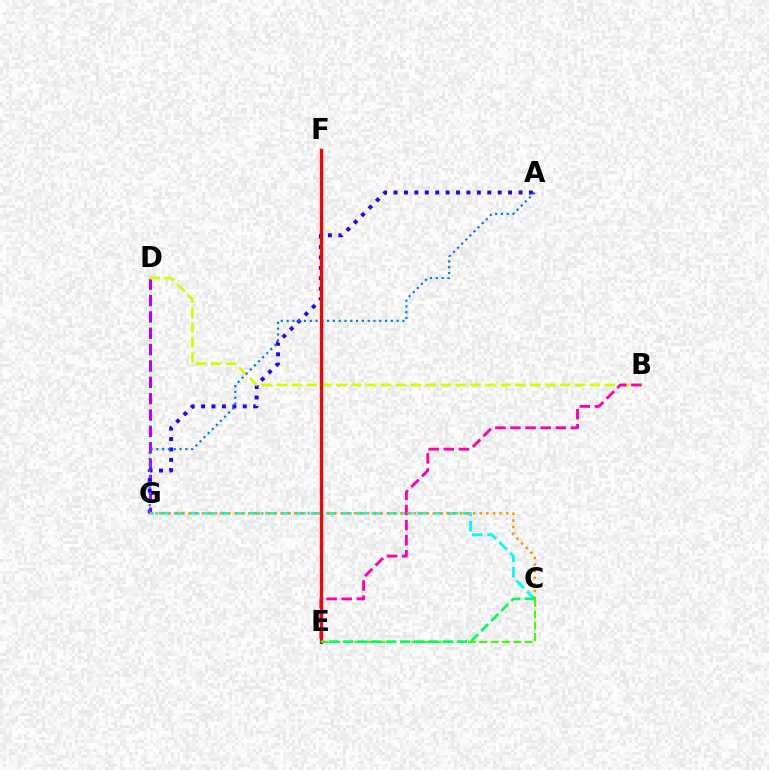{('C', 'E'): [{'color': '#3dff00', 'line_style': 'dashed', 'thickness': 1.54}, {'color': '#00ff5c', 'line_style': 'dashed', 'thickness': 1.93}], ('D', 'G'): [{'color': '#b900ff', 'line_style': 'dashed', 'thickness': 2.22}], ('A', 'G'): [{'color': '#2500ff', 'line_style': 'dotted', 'thickness': 2.83}, {'color': '#0074ff', 'line_style': 'dotted', 'thickness': 1.57}], ('B', 'D'): [{'color': '#d1ff00', 'line_style': 'dashed', 'thickness': 2.03}], ('C', 'G'): [{'color': '#00fff6', 'line_style': 'dashed', 'thickness': 2.07}, {'color': '#ff9400', 'line_style': 'dotted', 'thickness': 1.8}], ('B', 'E'): [{'color': '#ff00ac', 'line_style': 'dashed', 'thickness': 2.05}], ('E', 'F'): [{'color': '#ff0000', 'line_style': 'solid', 'thickness': 2.39}]}